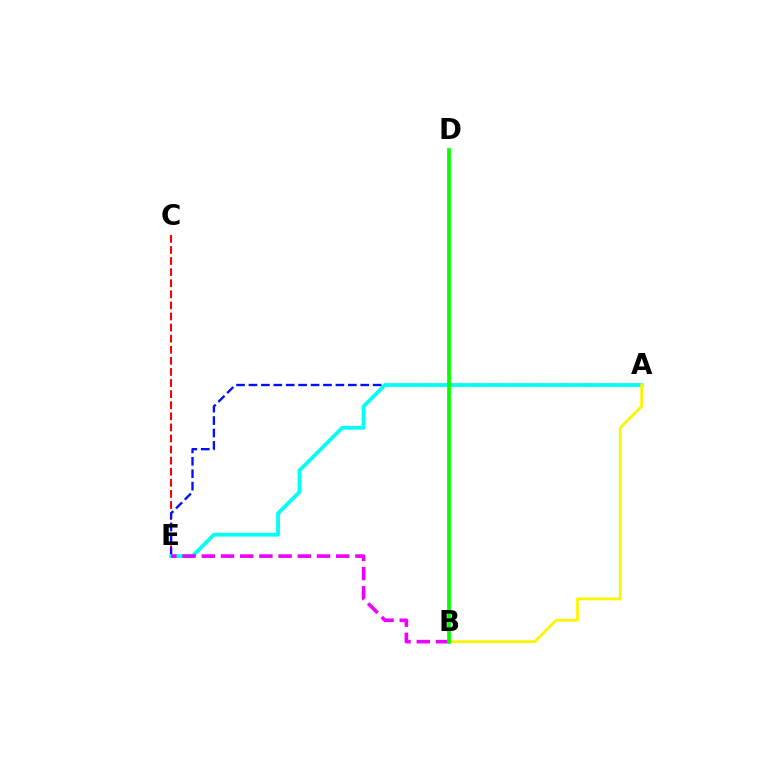{('C', 'E'): [{'color': '#ff0000', 'line_style': 'dashed', 'thickness': 1.51}], ('A', 'E'): [{'color': '#0010ff', 'line_style': 'dashed', 'thickness': 1.69}, {'color': '#00fff6', 'line_style': 'solid', 'thickness': 2.72}], ('A', 'B'): [{'color': '#fcf500', 'line_style': 'solid', 'thickness': 2.0}], ('B', 'E'): [{'color': '#ee00ff', 'line_style': 'dashed', 'thickness': 2.61}], ('B', 'D'): [{'color': '#08ff00', 'line_style': 'solid', 'thickness': 2.7}]}